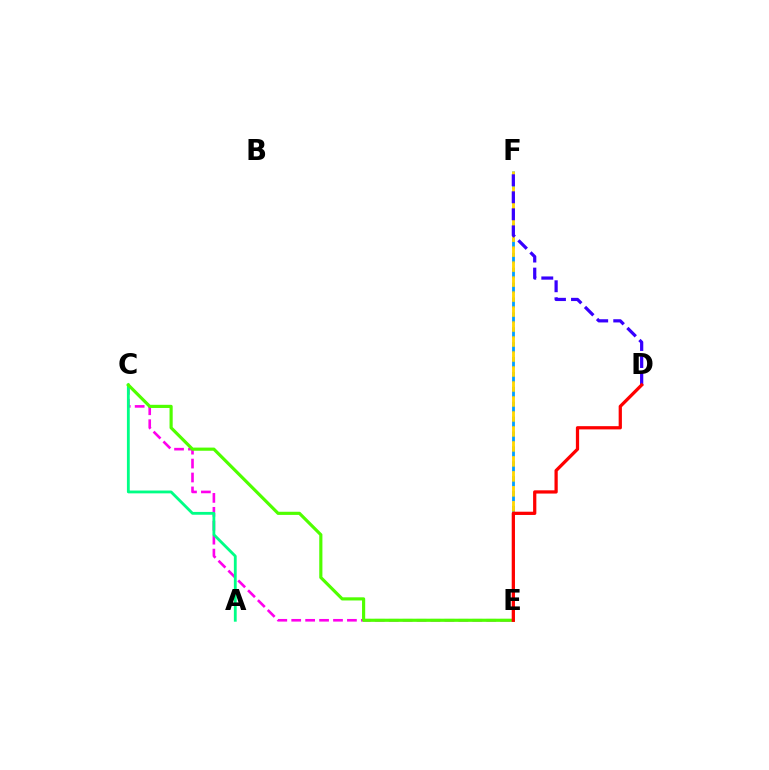{('E', 'F'): [{'color': '#009eff', 'line_style': 'dashed', 'thickness': 2.02}, {'color': '#ffd500', 'line_style': 'dashed', 'thickness': 2.04}], ('C', 'E'): [{'color': '#ff00ed', 'line_style': 'dashed', 'thickness': 1.89}, {'color': '#4fff00', 'line_style': 'solid', 'thickness': 2.27}], ('A', 'C'): [{'color': '#00ff86', 'line_style': 'solid', 'thickness': 2.03}], ('D', 'F'): [{'color': '#3700ff', 'line_style': 'dashed', 'thickness': 2.31}], ('D', 'E'): [{'color': '#ff0000', 'line_style': 'solid', 'thickness': 2.34}]}